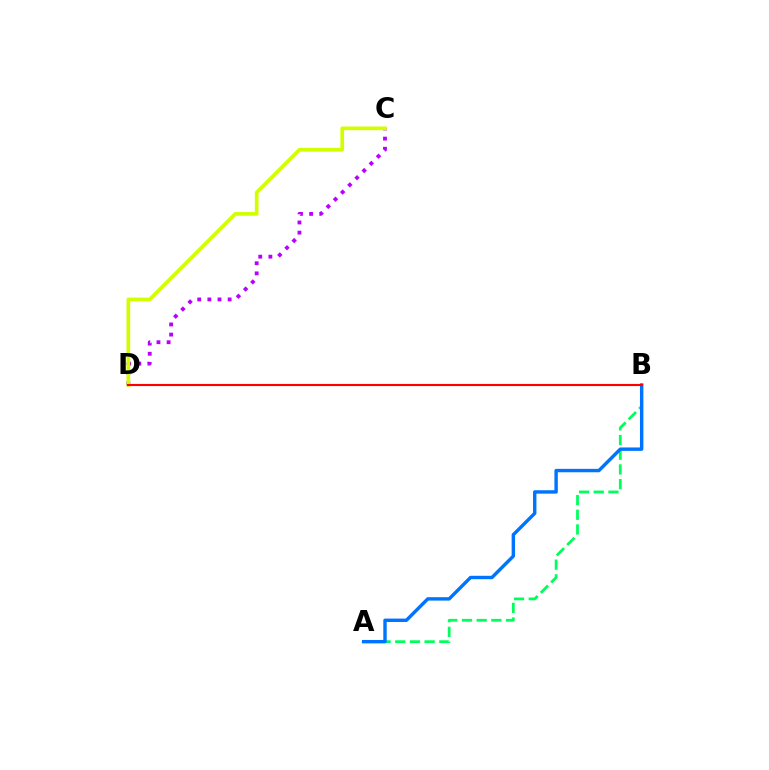{('A', 'B'): [{'color': '#00ff5c', 'line_style': 'dashed', 'thickness': 2.0}, {'color': '#0074ff', 'line_style': 'solid', 'thickness': 2.45}], ('C', 'D'): [{'color': '#b900ff', 'line_style': 'dotted', 'thickness': 2.76}, {'color': '#d1ff00', 'line_style': 'solid', 'thickness': 2.67}], ('B', 'D'): [{'color': '#ff0000', 'line_style': 'solid', 'thickness': 1.52}]}